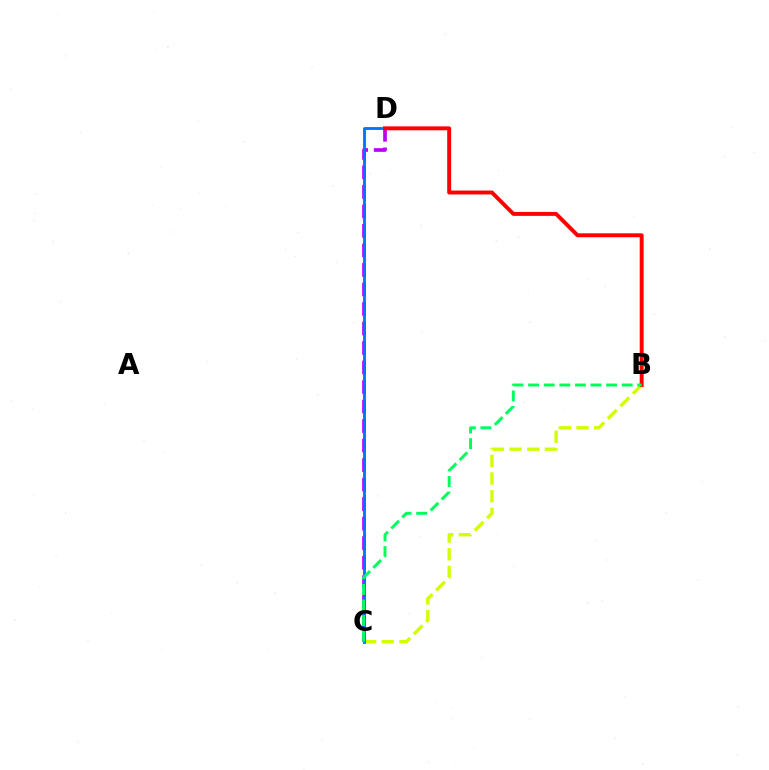{('B', 'C'): [{'color': '#d1ff00', 'line_style': 'dashed', 'thickness': 2.4}, {'color': '#00ff5c', 'line_style': 'dashed', 'thickness': 2.12}], ('C', 'D'): [{'color': '#b900ff', 'line_style': 'dashed', 'thickness': 2.65}, {'color': '#0074ff', 'line_style': 'solid', 'thickness': 2.05}], ('B', 'D'): [{'color': '#ff0000', 'line_style': 'solid', 'thickness': 2.83}]}